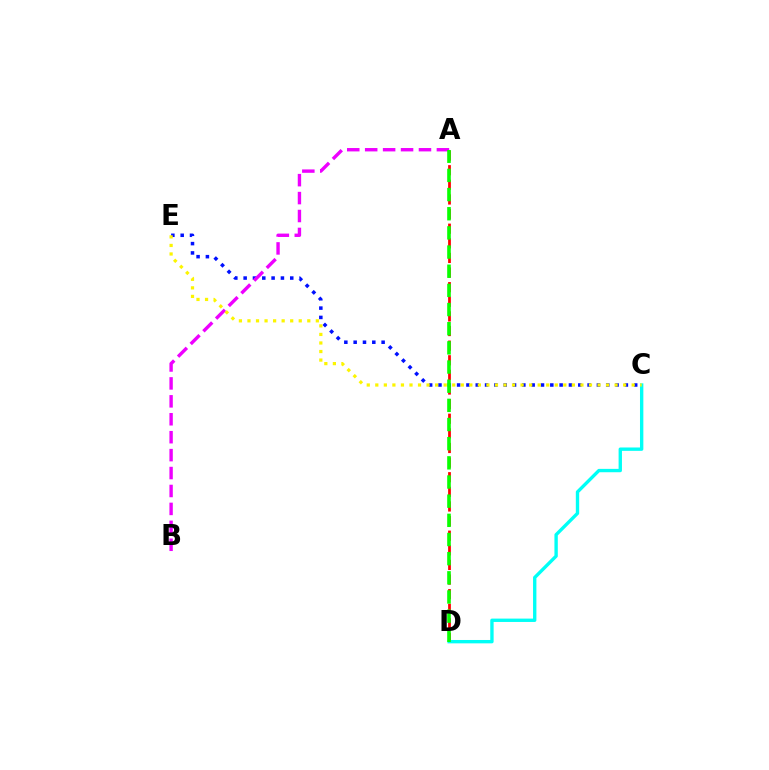{('A', 'D'): [{'color': '#ff0000', 'line_style': 'dashed', 'thickness': 1.99}, {'color': '#08ff00', 'line_style': 'dashed', 'thickness': 2.6}], ('C', 'E'): [{'color': '#0010ff', 'line_style': 'dotted', 'thickness': 2.53}, {'color': '#fcf500', 'line_style': 'dotted', 'thickness': 2.32}], ('A', 'B'): [{'color': '#ee00ff', 'line_style': 'dashed', 'thickness': 2.44}], ('C', 'D'): [{'color': '#00fff6', 'line_style': 'solid', 'thickness': 2.42}]}